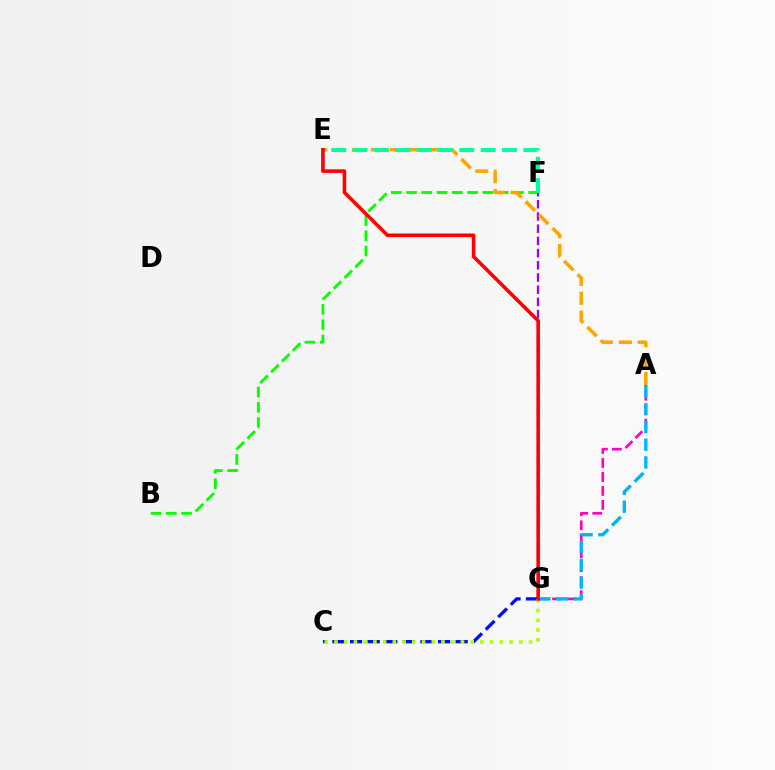{('A', 'G'): [{'color': '#ff00bd', 'line_style': 'dashed', 'thickness': 1.9}, {'color': '#00b5ff', 'line_style': 'dashed', 'thickness': 2.41}], ('B', 'F'): [{'color': '#08ff00', 'line_style': 'dashed', 'thickness': 2.07}], ('F', 'G'): [{'color': '#9b00ff', 'line_style': 'dashed', 'thickness': 1.66}], ('C', 'G'): [{'color': '#0010ff', 'line_style': 'dashed', 'thickness': 2.39}, {'color': '#b3ff00', 'line_style': 'dotted', 'thickness': 2.64}], ('A', 'E'): [{'color': '#ffa500', 'line_style': 'dashed', 'thickness': 2.57}], ('E', 'F'): [{'color': '#00ff9d', 'line_style': 'dashed', 'thickness': 2.9}], ('E', 'G'): [{'color': '#ff0000', 'line_style': 'solid', 'thickness': 2.57}]}